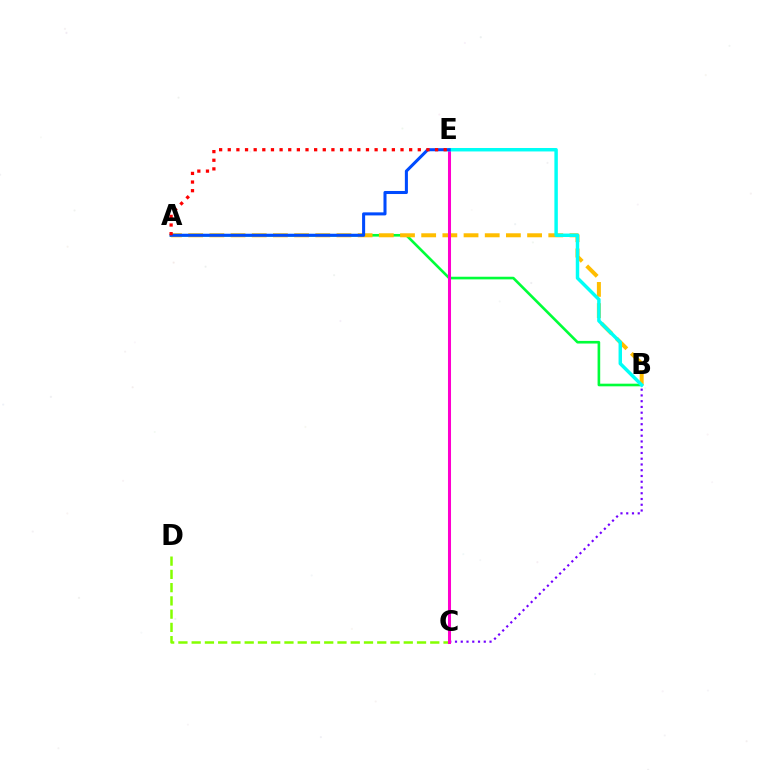{('B', 'C'): [{'color': '#7200ff', 'line_style': 'dotted', 'thickness': 1.56}], ('A', 'B'): [{'color': '#00ff39', 'line_style': 'solid', 'thickness': 1.89}, {'color': '#ffbd00', 'line_style': 'dashed', 'thickness': 2.88}], ('C', 'D'): [{'color': '#84ff00', 'line_style': 'dashed', 'thickness': 1.8}], ('C', 'E'): [{'color': '#ff00cf', 'line_style': 'solid', 'thickness': 2.19}], ('B', 'E'): [{'color': '#00fff6', 'line_style': 'solid', 'thickness': 2.49}], ('A', 'E'): [{'color': '#004bff', 'line_style': 'solid', 'thickness': 2.19}, {'color': '#ff0000', 'line_style': 'dotted', 'thickness': 2.35}]}